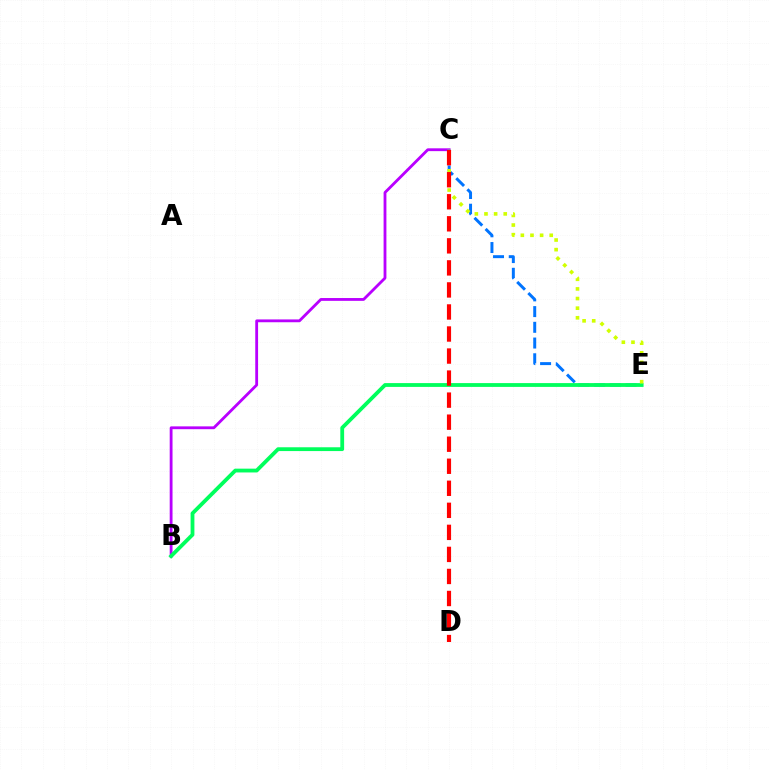{('B', 'C'): [{'color': '#b900ff', 'line_style': 'solid', 'thickness': 2.03}], ('C', 'E'): [{'color': '#0074ff', 'line_style': 'dashed', 'thickness': 2.14}, {'color': '#d1ff00', 'line_style': 'dotted', 'thickness': 2.62}], ('B', 'E'): [{'color': '#00ff5c', 'line_style': 'solid', 'thickness': 2.74}], ('C', 'D'): [{'color': '#ff0000', 'line_style': 'dashed', 'thickness': 2.99}]}